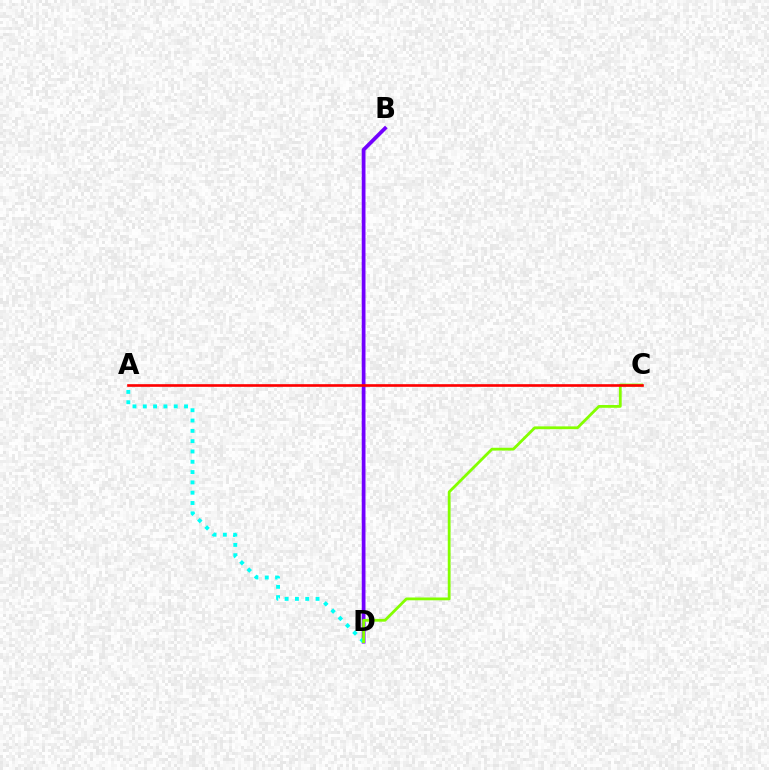{('B', 'D'): [{'color': '#7200ff', 'line_style': 'solid', 'thickness': 2.7}], ('A', 'D'): [{'color': '#00fff6', 'line_style': 'dotted', 'thickness': 2.8}], ('C', 'D'): [{'color': '#84ff00', 'line_style': 'solid', 'thickness': 2.01}], ('A', 'C'): [{'color': '#ff0000', 'line_style': 'solid', 'thickness': 1.91}]}